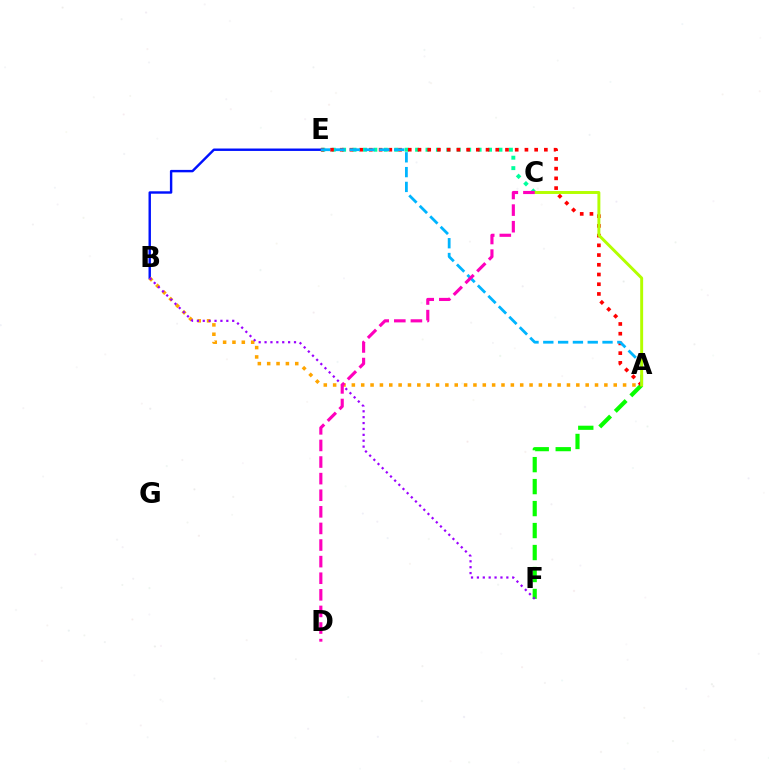{('C', 'E'): [{'color': '#00ff9d', 'line_style': 'dotted', 'thickness': 2.83}], ('B', 'E'): [{'color': '#0010ff', 'line_style': 'solid', 'thickness': 1.74}], ('A', 'F'): [{'color': '#08ff00', 'line_style': 'dashed', 'thickness': 2.99}], ('A', 'B'): [{'color': '#ffa500', 'line_style': 'dotted', 'thickness': 2.54}], ('A', 'E'): [{'color': '#ff0000', 'line_style': 'dotted', 'thickness': 2.64}, {'color': '#00b5ff', 'line_style': 'dashed', 'thickness': 2.01}], ('B', 'F'): [{'color': '#9b00ff', 'line_style': 'dotted', 'thickness': 1.6}], ('A', 'C'): [{'color': '#b3ff00', 'line_style': 'solid', 'thickness': 2.12}], ('C', 'D'): [{'color': '#ff00bd', 'line_style': 'dashed', 'thickness': 2.25}]}